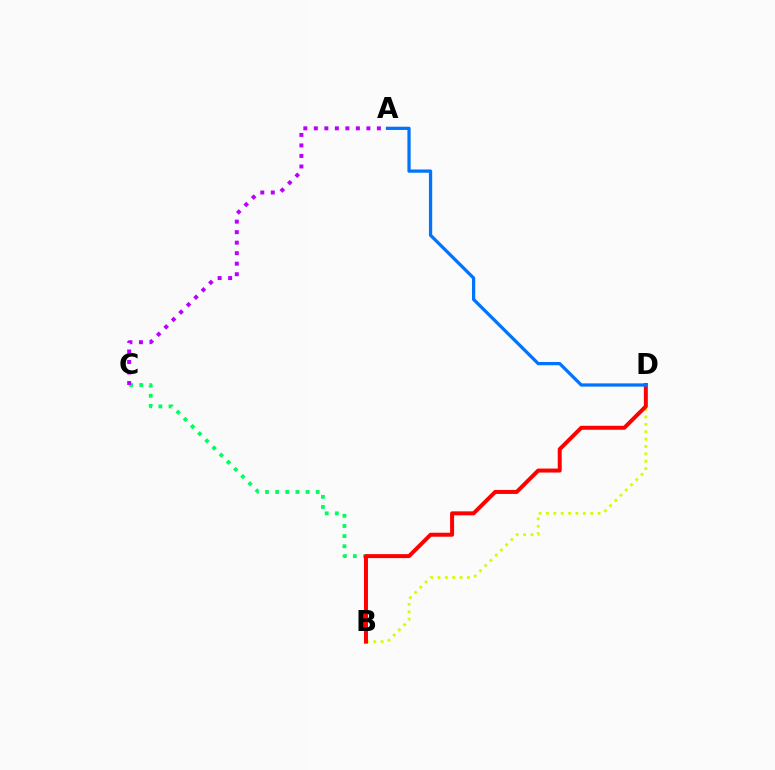{('B', 'C'): [{'color': '#00ff5c', 'line_style': 'dotted', 'thickness': 2.75}], ('B', 'D'): [{'color': '#d1ff00', 'line_style': 'dotted', 'thickness': 2.0}, {'color': '#ff0000', 'line_style': 'solid', 'thickness': 2.86}], ('A', 'C'): [{'color': '#b900ff', 'line_style': 'dotted', 'thickness': 2.86}], ('A', 'D'): [{'color': '#0074ff', 'line_style': 'solid', 'thickness': 2.34}]}